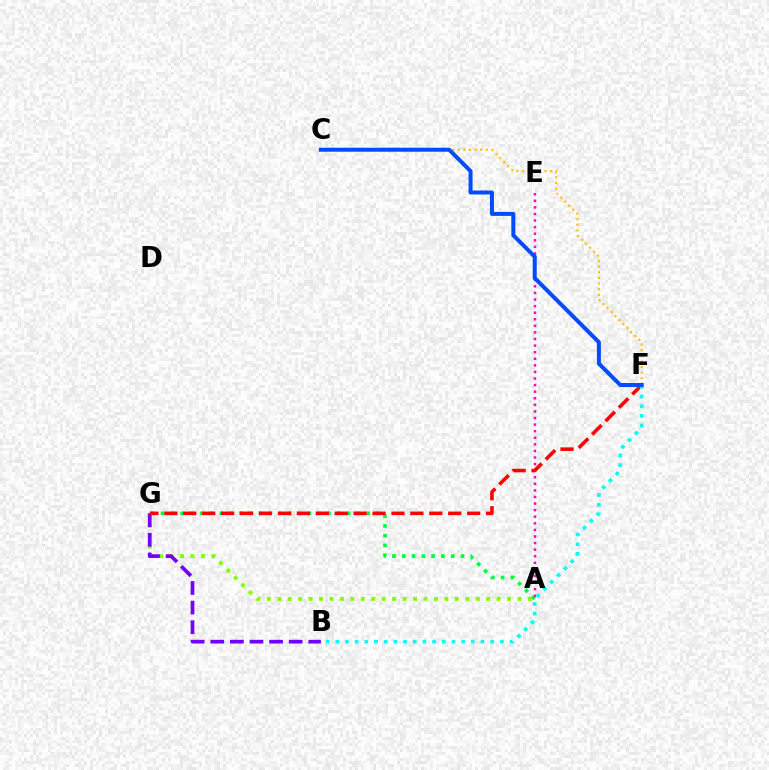{('C', 'F'): [{'color': '#ffbd00', 'line_style': 'dotted', 'thickness': 1.53}, {'color': '#004bff', 'line_style': 'solid', 'thickness': 2.87}], ('A', 'G'): [{'color': '#84ff00', 'line_style': 'dotted', 'thickness': 2.84}, {'color': '#00ff39', 'line_style': 'dotted', 'thickness': 2.66}], ('B', 'G'): [{'color': '#7200ff', 'line_style': 'dashed', 'thickness': 2.66}], ('A', 'E'): [{'color': '#ff00cf', 'line_style': 'dotted', 'thickness': 1.79}], ('F', 'G'): [{'color': '#ff0000', 'line_style': 'dashed', 'thickness': 2.57}], ('B', 'F'): [{'color': '#00fff6', 'line_style': 'dotted', 'thickness': 2.63}]}